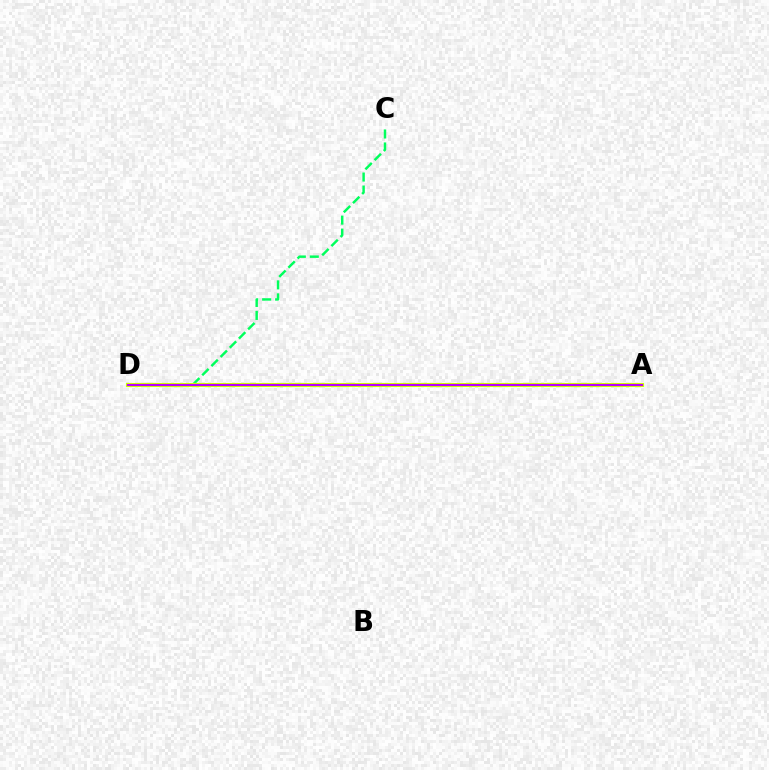{('C', 'D'): [{'color': '#00ff5c', 'line_style': 'dashed', 'thickness': 1.76}], ('A', 'D'): [{'color': '#0074ff', 'line_style': 'dotted', 'thickness': 2.69}, {'color': '#ff0000', 'line_style': 'dashed', 'thickness': 2.05}, {'color': '#d1ff00', 'line_style': 'solid', 'thickness': 2.97}, {'color': '#b900ff', 'line_style': 'solid', 'thickness': 1.5}]}